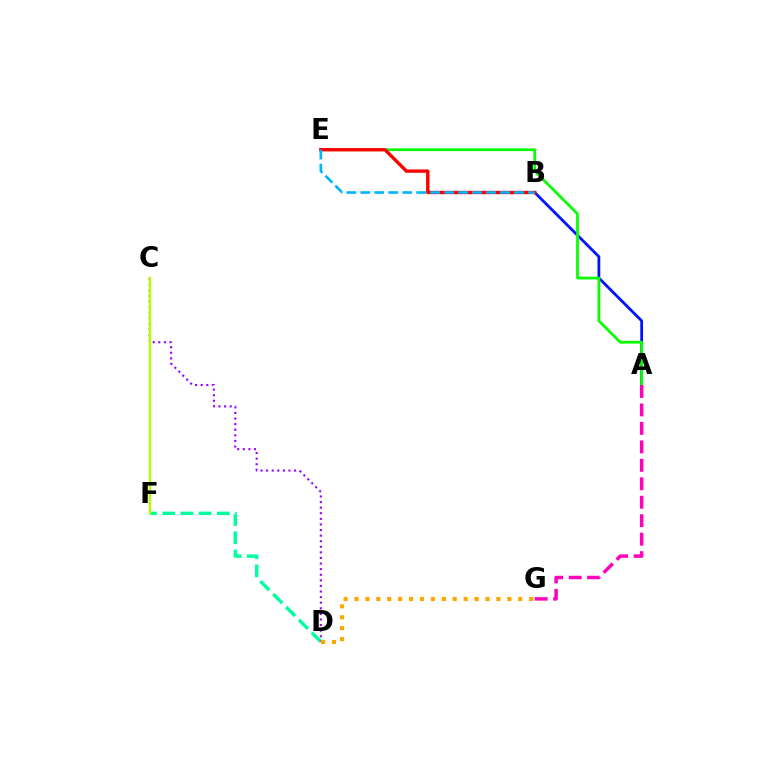{('A', 'B'): [{'color': '#0010ff', 'line_style': 'solid', 'thickness': 2.0}], ('A', 'E'): [{'color': '#08ff00', 'line_style': 'solid', 'thickness': 1.98}], ('A', 'G'): [{'color': '#ff00bd', 'line_style': 'dashed', 'thickness': 2.51}], ('D', 'F'): [{'color': '#00ff9d', 'line_style': 'dashed', 'thickness': 2.47}], ('C', 'D'): [{'color': '#9b00ff', 'line_style': 'dotted', 'thickness': 1.52}], ('B', 'E'): [{'color': '#ff0000', 'line_style': 'solid', 'thickness': 2.42}, {'color': '#00b5ff', 'line_style': 'dashed', 'thickness': 1.9}], ('D', 'G'): [{'color': '#ffa500', 'line_style': 'dotted', 'thickness': 2.97}], ('C', 'F'): [{'color': '#b3ff00', 'line_style': 'solid', 'thickness': 1.75}]}